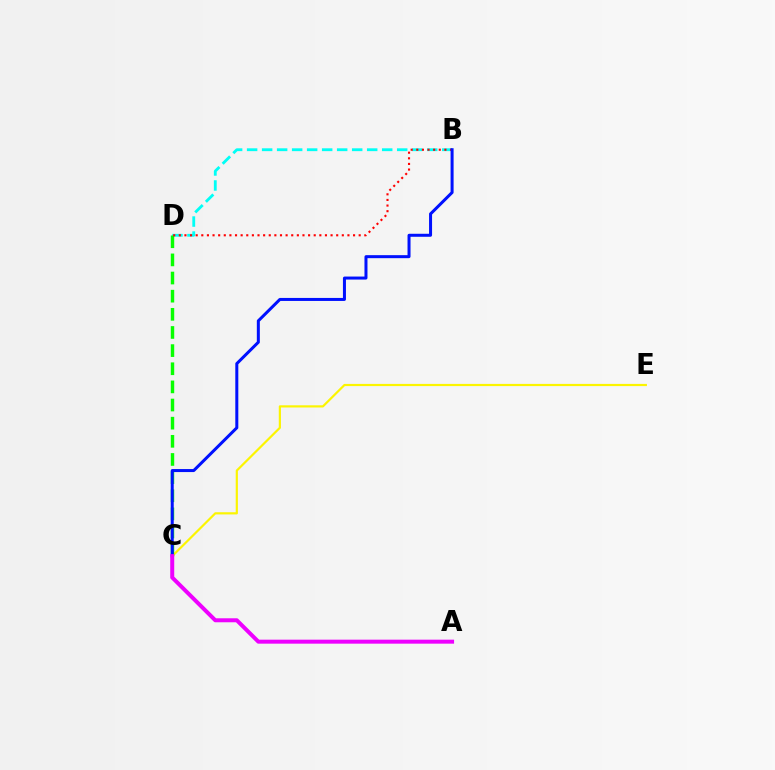{('C', 'E'): [{'color': '#fcf500', 'line_style': 'solid', 'thickness': 1.57}], ('B', 'D'): [{'color': '#00fff6', 'line_style': 'dashed', 'thickness': 2.04}, {'color': '#ff0000', 'line_style': 'dotted', 'thickness': 1.53}], ('C', 'D'): [{'color': '#08ff00', 'line_style': 'dashed', 'thickness': 2.46}], ('B', 'C'): [{'color': '#0010ff', 'line_style': 'solid', 'thickness': 2.17}], ('A', 'C'): [{'color': '#ee00ff', 'line_style': 'solid', 'thickness': 2.87}]}